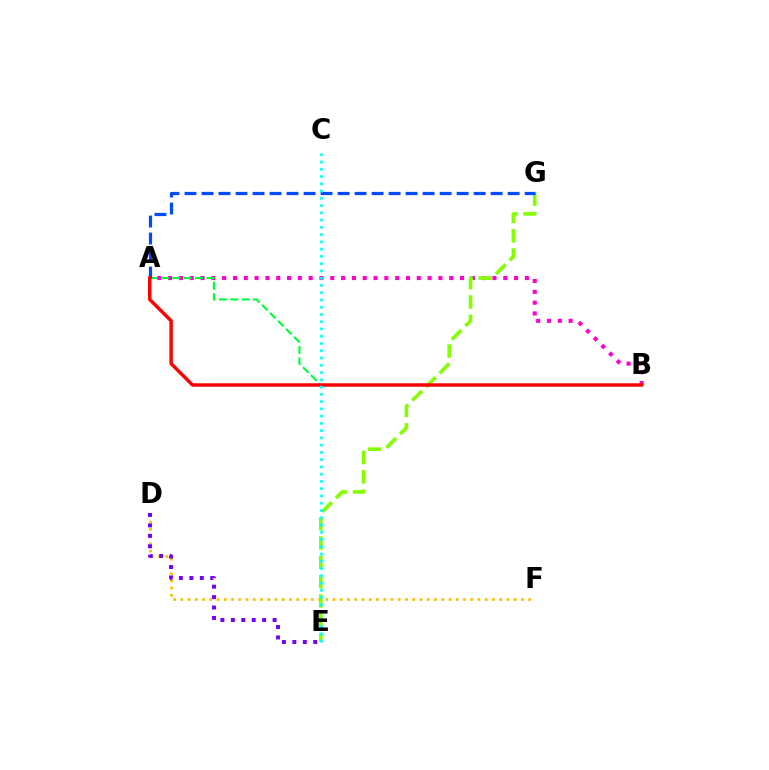{('D', 'F'): [{'color': '#ffbd00', 'line_style': 'dotted', 'thickness': 1.97}], ('A', 'B'): [{'color': '#ff00cf', 'line_style': 'dotted', 'thickness': 2.94}, {'color': '#00ff39', 'line_style': 'dashed', 'thickness': 1.54}, {'color': '#ff0000', 'line_style': 'solid', 'thickness': 2.47}], ('D', 'E'): [{'color': '#7200ff', 'line_style': 'dotted', 'thickness': 2.84}], ('E', 'G'): [{'color': '#84ff00', 'line_style': 'dashed', 'thickness': 2.62}], ('A', 'G'): [{'color': '#004bff', 'line_style': 'dashed', 'thickness': 2.31}], ('C', 'E'): [{'color': '#00fff6', 'line_style': 'dotted', 'thickness': 1.97}]}